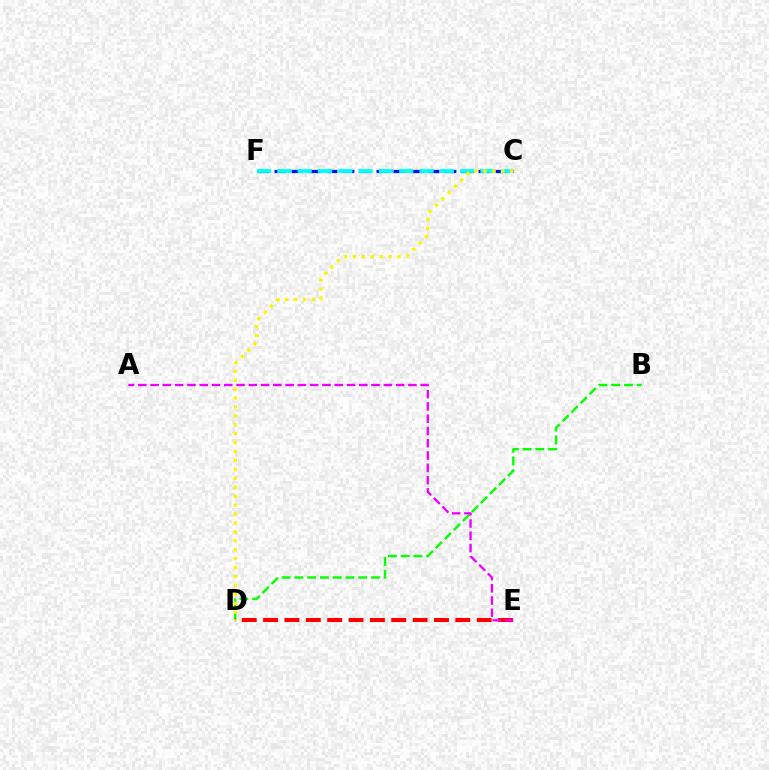{('B', 'D'): [{'color': '#08ff00', 'line_style': 'dashed', 'thickness': 1.73}], ('D', 'E'): [{'color': '#ff0000', 'line_style': 'dashed', 'thickness': 2.9}], ('C', 'F'): [{'color': '#0010ff', 'line_style': 'dashed', 'thickness': 2.31}, {'color': '#00fff6', 'line_style': 'dashed', 'thickness': 2.76}], ('C', 'D'): [{'color': '#fcf500', 'line_style': 'dotted', 'thickness': 2.42}], ('A', 'E'): [{'color': '#ee00ff', 'line_style': 'dashed', 'thickness': 1.67}]}